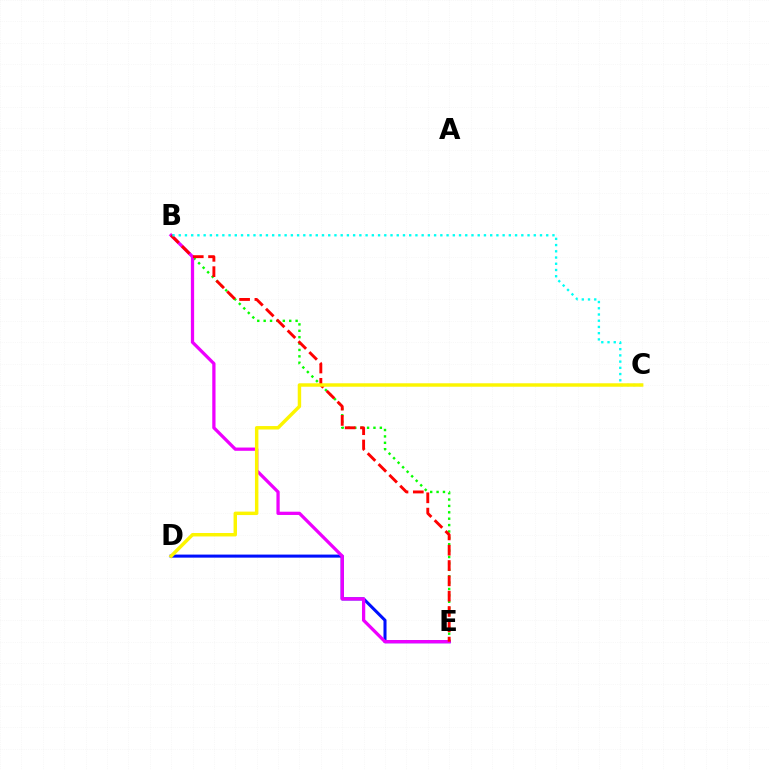{('D', 'E'): [{'color': '#0010ff', 'line_style': 'solid', 'thickness': 2.2}], ('B', 'E'): [{'color': '#08ff00', 'line_style': 'dotted', 'thickness': 1.74}, {'color': '#ee00ff', 'line_style': 'solid', 'thickness': 2.35}, {'color': '#ff0000', 'line_style': 'dashed', 'thickness': 2.08}], ('B', 'C'): [{'color': '#00fff6', 'line_style': 'dotted', 'thickness': 1.69}], ('C', 'D'): [{'color': '#fcf500', 'line_style': 'solid', 'thickness': 2.48}]}